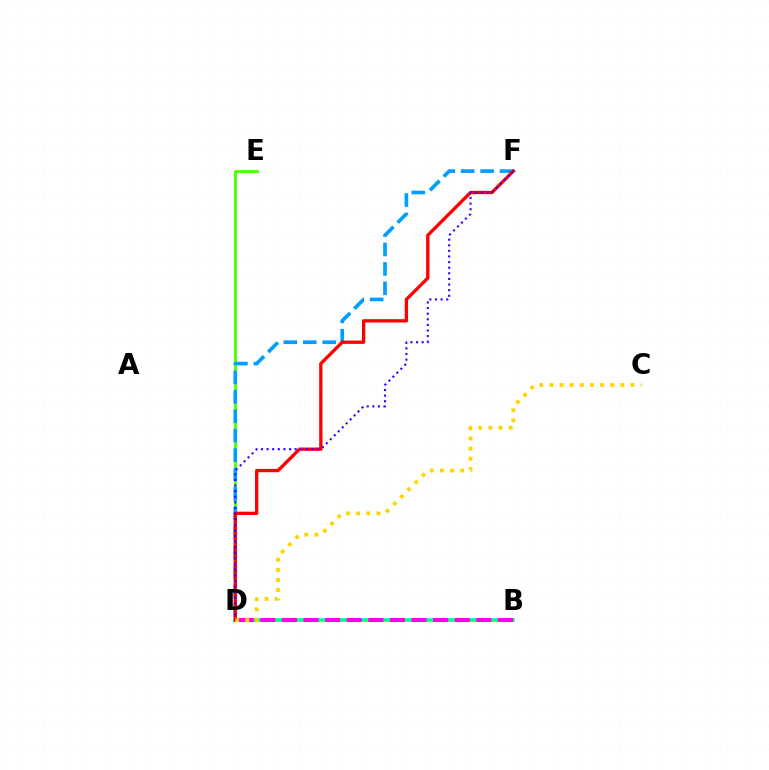{('B', 'D'): [{'color': '#00ff86', 'line_style': 'solid', 'thickness': 2.63}, {'color': '#ff00ed', 'line_style': 'dashed', 'thickness': 2.93}], ('D', 'E'): [{'color': '#4fff00', 'line_style': 'solid', 'thickness': 2.04}], ('D', 'F'): [{'color': '#009eff', 'line_style': 'dashed', 'thickness': 2.64}, {'color': '#ff0000', 'line_style': 'solid', 'thickness': 2.39}, {'color': '#3700ff', 'line_style': 'dotted', 'thickness': 1.52}], ('C', 'D'): [{'color': '#ffd500', 'line_style': 'dotted', 'thickness': 2.76}]}